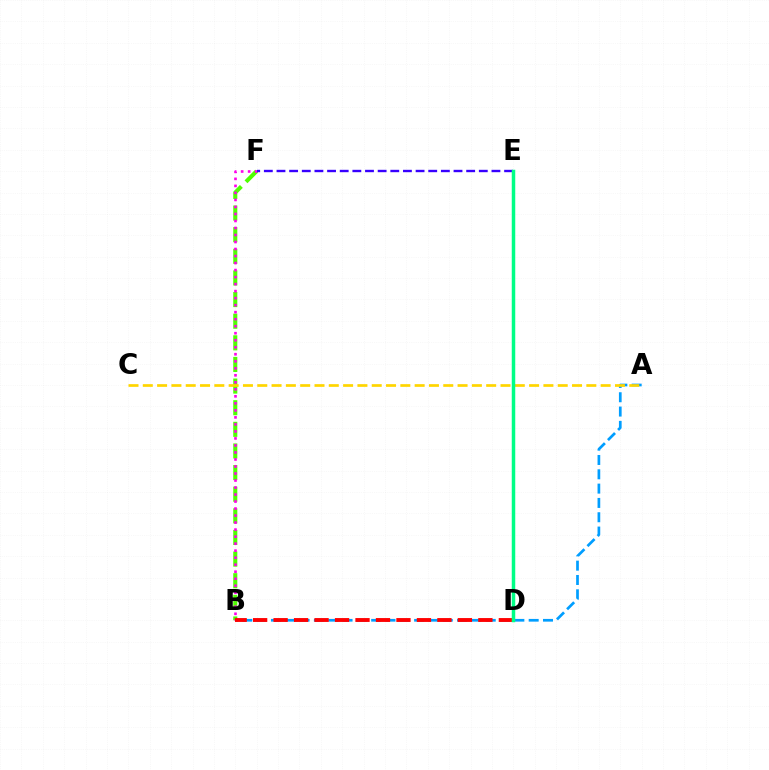{('B', 'F'): [{'color': '#4fff00', 'line_style': 'dashed', 'thickness': 2.94}, {'color': '#ff00ed', 'line_style': 'dotted', 'thickness': 1.91}], ('A', 'B'): [{'color': '#009eff', 'line_style': 'dashed', 'thickness': 1.95}], ('E', 'F'): [{'color': '#3700ff', 'line_style': 'dashed', 'thickness': 1.72}], ('B', 'D'): [{'color': '#ff0000', 'line_style': 'dashed', 'thickness': 2.78}], ('A', 'C'): [{'color': '#ffd500', 'line_style': 'dashed', 'thickness': 1.94}], ('D', 'E'): [{'color': '#00ff86', 'line_style': 'solid', 'thickness': 2.52}]}